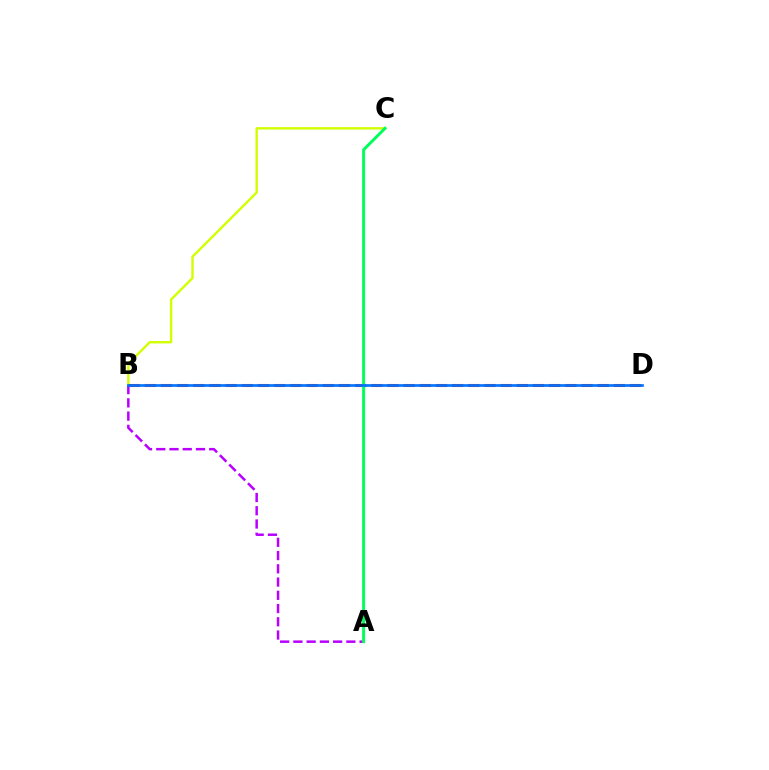{('B', 'C'): [{'color': '#d1ff00', 'line_style': 'solid', 'thickness': 1.72}], ('B', 'D'): [{'color': '#ff0000', 'line_style': 'dashed', 'thickness': 2.2}, {'color': '#0074ff', 'line_style': 'solid', 'thickness': 1.92}], ('A', 'B'): [{'color': '#b900ff', 'line_style': 'dashed', 'thickness': 1.8}], ('A', 'C'): [{'color': '#00ff5c', 'line_style': 'solid', 'thickness': 2.13}]}